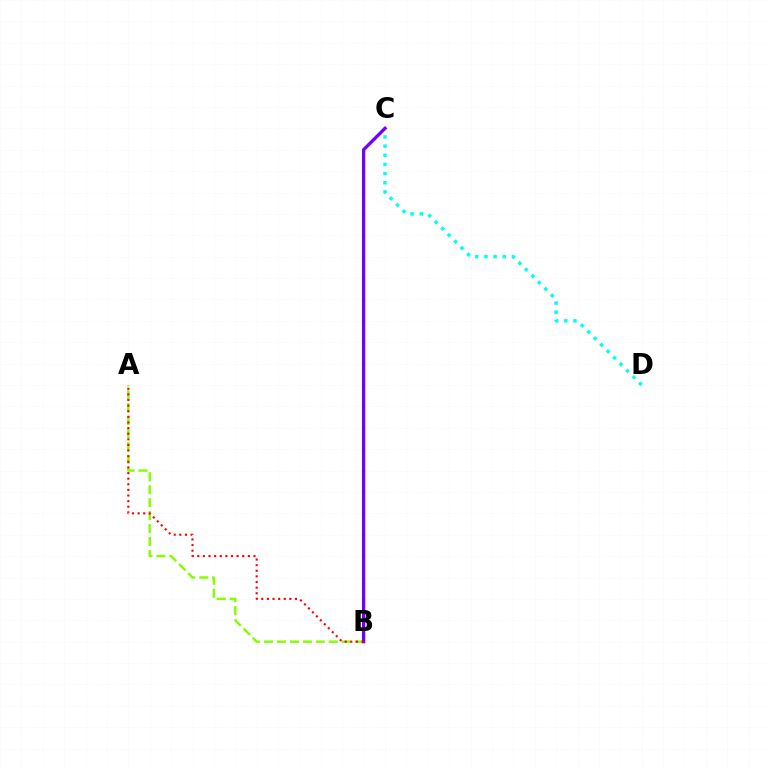{('A', 'B'): [{'color': '#84ff00', 'line_style': 'dashed', 'thickness': 1.76}, {'color': '#ff0000', 'line_style': 'dotted', 'thickness': 1.53}], ('C', 'D'): [{'color': '#00fff6', 'line_style': 'dotted', 'thickness': 2.49}], ('B', 'C'): [{'color': '#7200ff', 'line_style': 'solid', 'thickness': 2.37}]}